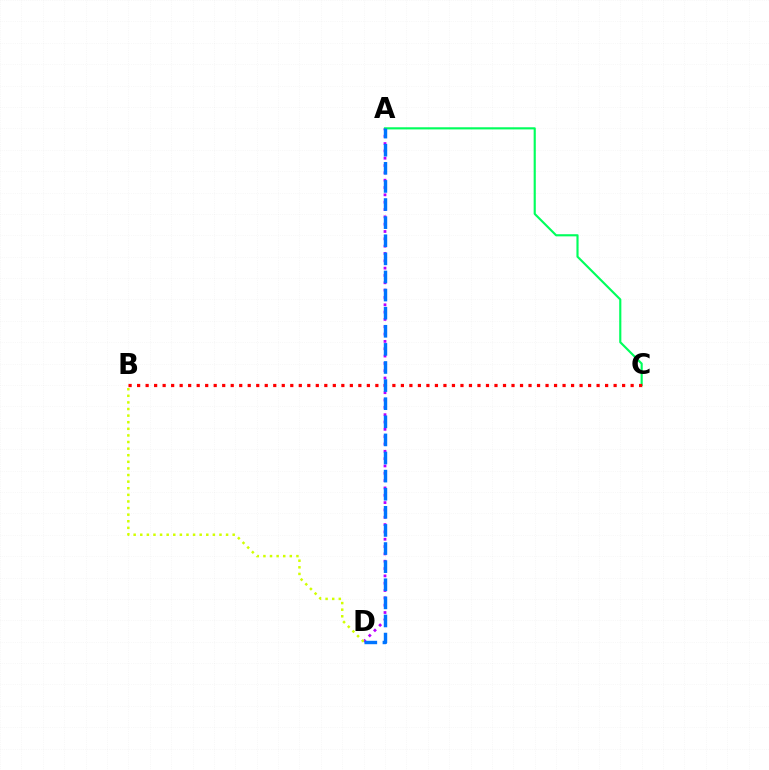{('A', 'D'): [{'color': '#b900ff', 'line_style': 'dotted', 'thickness': 1.99}, {'color': '#0074ff', 'line_style': 'dashed', 'thickness': 2.46}], ('B', 'D'): [{'color': '#d1ff00', 'line_style': 'dotted', 'thickness': 1.79}], ('A', 'C'): [{'color': '#00ff5c', 'line_style': 'solid', 'thickness': 1.55}], ('B', 'C'): [{'color': '#ff0000', 'line_style': 'dotted', 'thickness': 2.31}]}